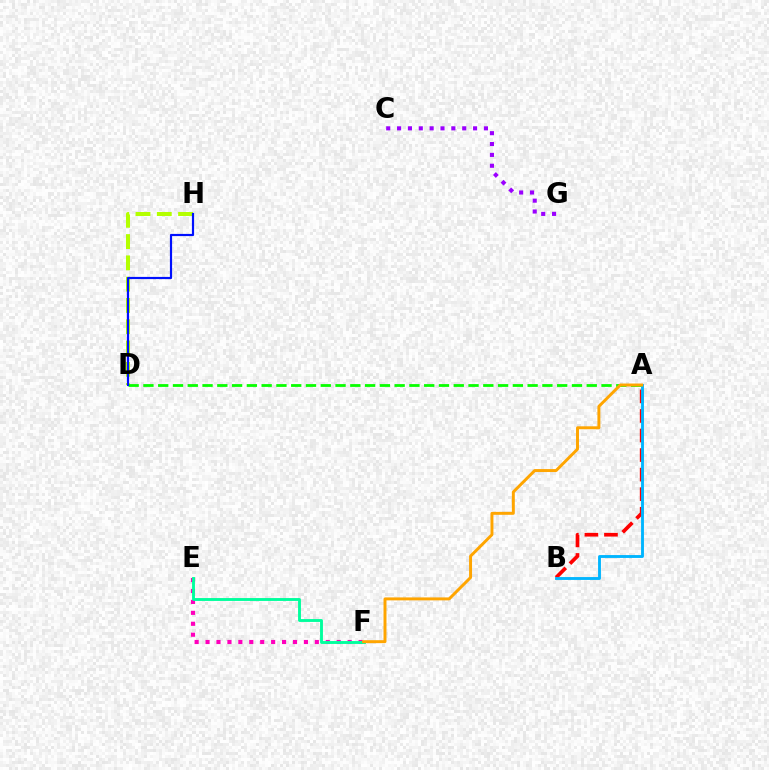{('E', 'F'): [{'color': '#ff00bd', 'line_style': 'dotted', 'thickness': 2.97}, {'color': '#00ff9d', 'line_style': 'solid', 'thickness': 2.07}], ('A', 'B'): [{'color': '#ff0000', 'line_style': 'dashed', 'thickness': 2.66}, {'color': '#00b5ff', 'line_style': 'solid', 'thickness': 2.07}], ('D', 'H'): [{'color': '#b3ff00', 'line_style': 'dashed', 'thickness': 2.89}, {'color': '#0010ff', 'line_style': 'solid', 'thickness': 1.57}], ('C', 'G'): [{'color': '#9b00ff', 'line_style': 'dotted', 'thickness': 2.95}], ('A', 'D'): [{'color': '#08ff00', 'line_style': 'dashed', 'thickness': 2.01}], ('A', 'F'): [{'color': '#ffa500', 'line_style': 'solid', 'thickness': 2.12}]}